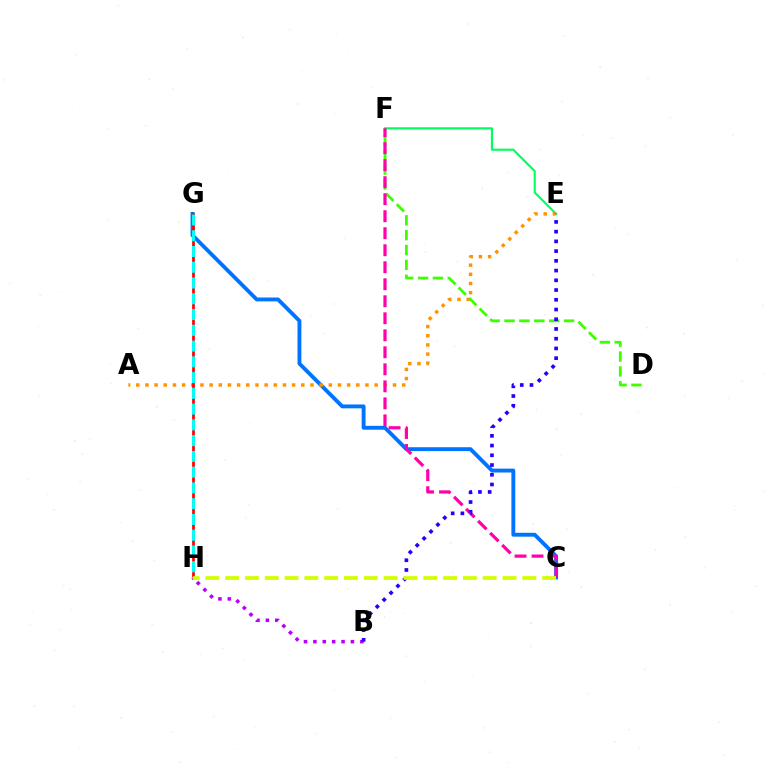{('C', 'G'): [{'color': '#0074ff', 'line_style': 'solid', 'thickness': 2.79}], ('E', 'F'): [{'color': '#00ff5c', 'line_style': 'solid', 'thickness': 1.53}], ('A', 'E'): [{'color': '#ff9400', 'line_style': 'dotted', 'thickness': 2.49}], ('D', 'F'): [{'color': '#3dff00', 'line_style': 'dashed', 'thickness': 2.02}], ('B', 'H'): [{'color': '#b900ff', 'line_style': 'dotted', 'thickness': 2.55}], ('G', 'H'): [{'color': '#ff0000', 'line_style': 'solid', 'thickness': 1.96}, {'color': '#00fff6', 'line_style': 'dashed', 'thickness': 2.14}], ('C', 'F'): [{'color': '#ff00ac', 'line_style': 'dashed', 'thickness': 2.31}], ('B', 'E'): [{'color': '#2500ff', 'line_style': 'dotted', 'thickness': 2.64}], ('C', 'H'): [{'color': '#d1ff00', 'line_style': 'dashed', 'thickness': 2.69}]}